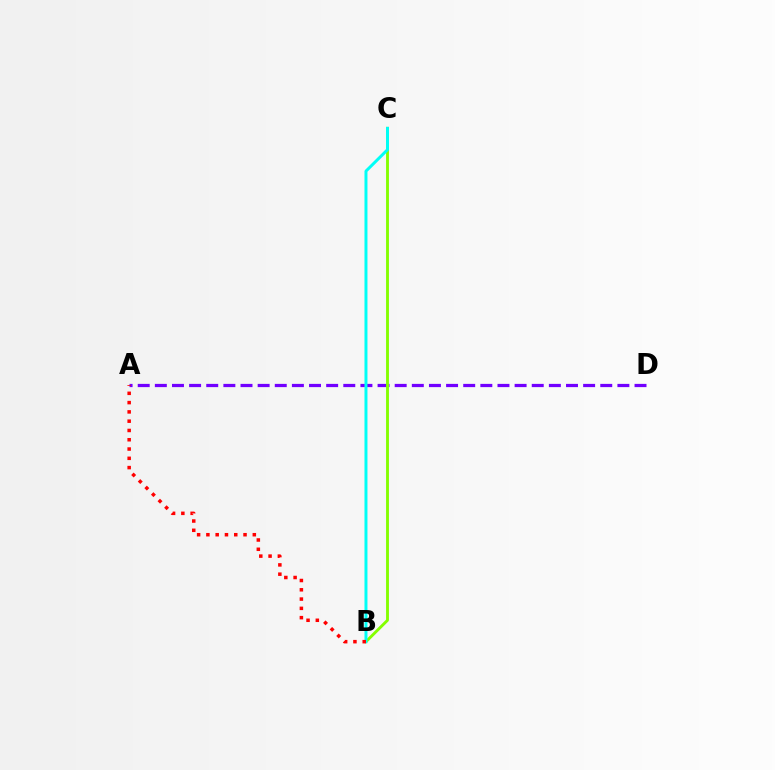{('A', 'D'): [{'color': '#7200ff', 'line_style': 'dashed', 'thickness': 2.33}], ('B', 'C'): [{'color': '#84ff00', 'line_style': 'solid', 'thickness': 2.06}, {'color': '#00fff6', 'line_style': 'solid', 'thickness': 2.14}], ('A', 'B'): [{'color': '#ff0000', 'line_style': 'dotted', 'thickness': 2.52}]}